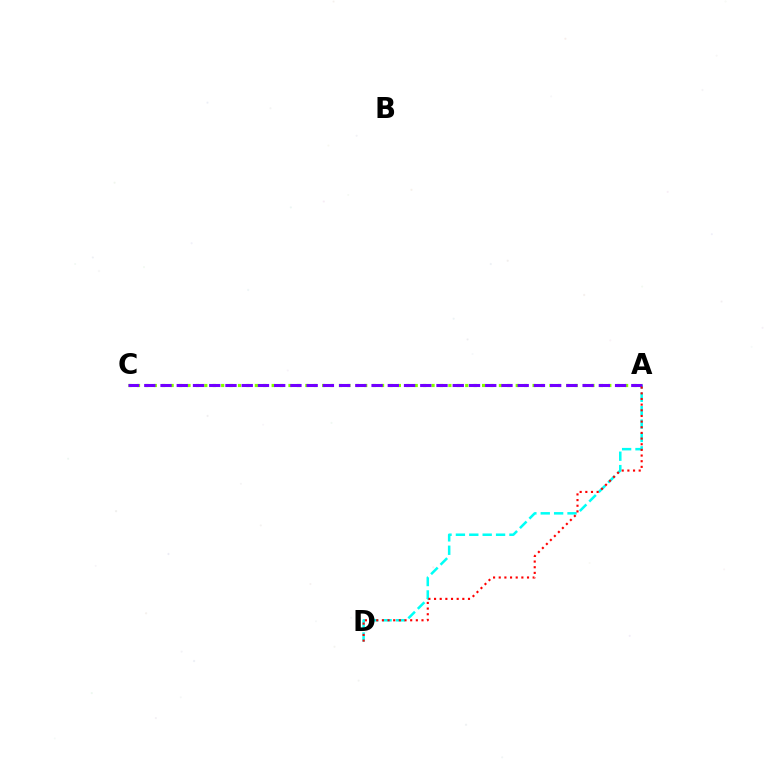{('A', 'C'): [{'color': '#84ff00', 'line_style': 'dotted', 'thickness': 2.29}, {'color': '#7200ff', 'line_style': 'dashed', 'thickness': 2.21}], ('A', 'D'): [{'color': '#00fff6', 'line_style': 'dashed', 'thickness': 1.82}, {'color': '#ff0000', 'line_style': 'dotted', 'thickness': 1.54}]}